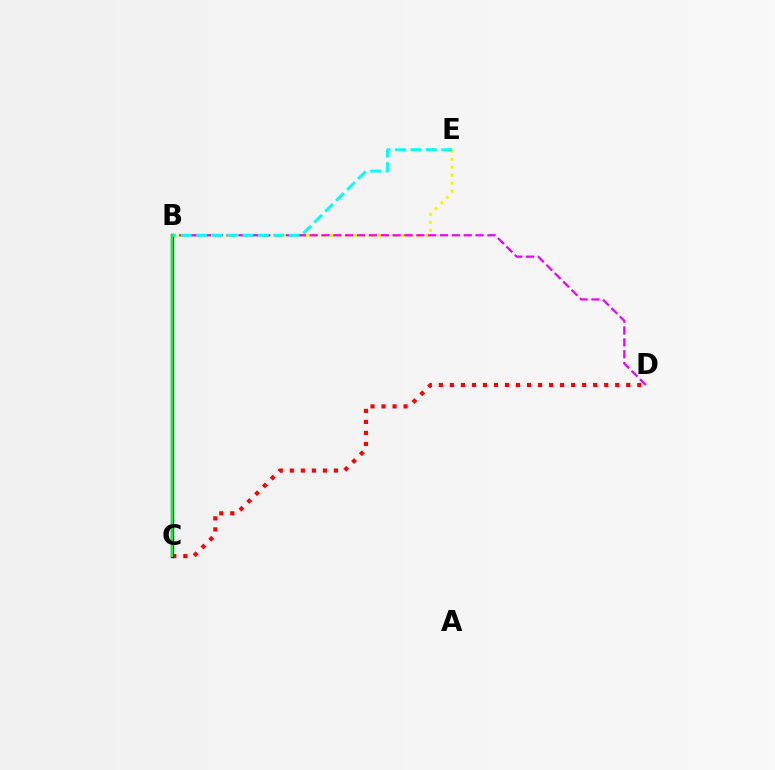{('B', 'E'): [{'color': '#fcf500', 'line_style': 'dotted', 'thickness': 2.18}, {'color': '#00fff6', 'line_style': 'dashed', 'thickness': 2.09}], ('B', 'D'): [{'color': '#ee00ff', 'line_style': 'dashed', 'thickness': 1.61}], ('C', 'D'): [{'color': '#ff0000', 'line_style': 'dotted', 'thickness': 3.0}], ('B', 'C'): [{'color': '#0010ff', 'line_style': 'solid', 'thickness': 2.4}, {'color': '#08ff00', 'line_style': 'solid', 'thickness': 1.63}]}